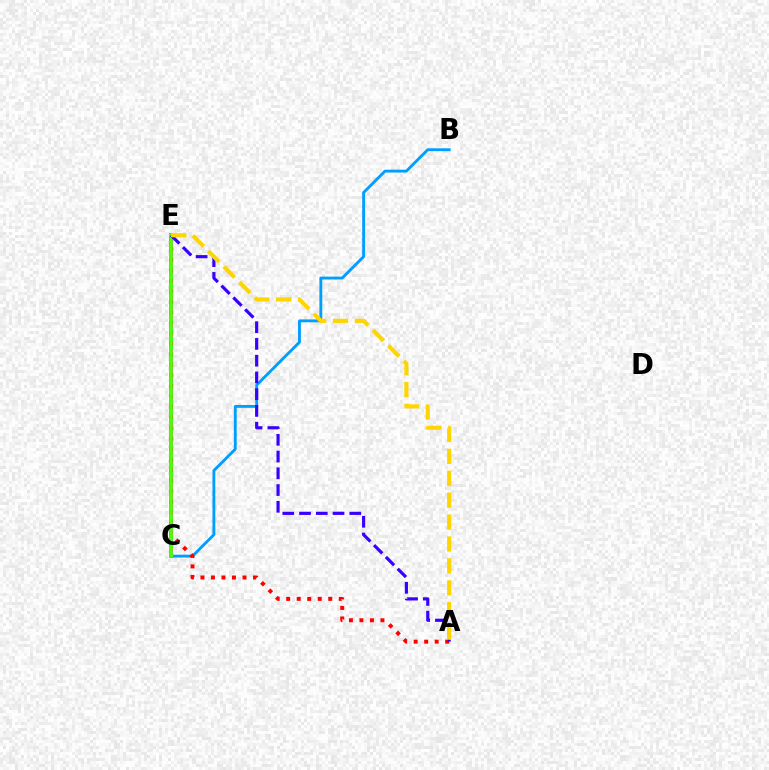{('B', 'C'): [{'color': '#009eff', 'line_style': 'solid', 'thickness': 2.06}], ('C', 'E'): [{'color': '#ff00ed', 'line_style': 'solid', 'thickness': 2.61}, {'color': '#00ff86', 'line_style': 'dotted', 'thickness': 2.44}, {'color': '#4fff00', 'line_style': 'solid', 'thickness': 2.57}], ('A', 'E'): [{'color': '#ff0000', 'line_style': 'dotted', 'thickness': 2.86}, {'color': '#3700ff', 'line_style': 'dashed', 'thickness': 2.28}, {'color': '#ffd500', 'line_style': 'dashed', 'thickness': 2.98}]}